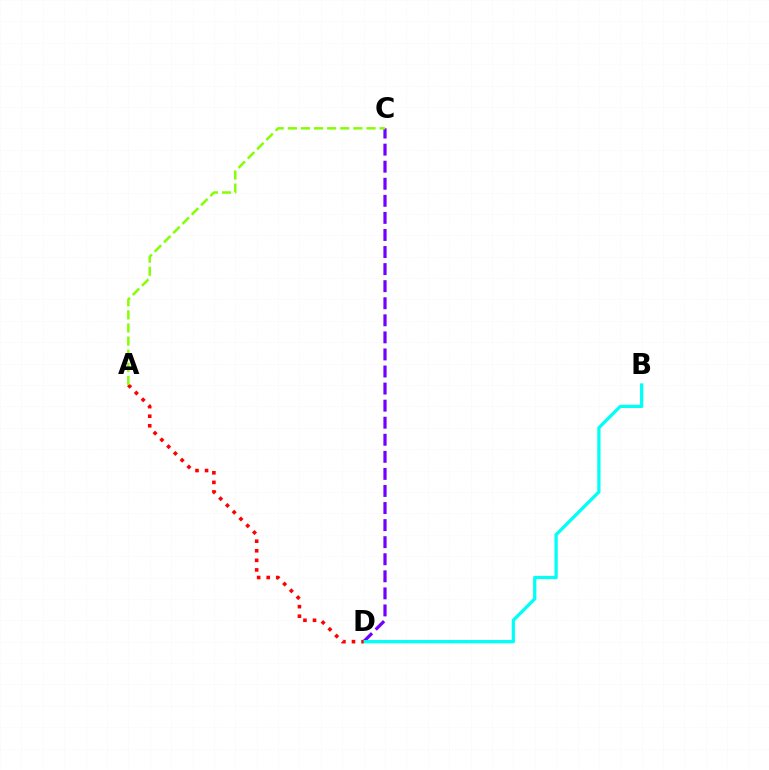{('C', 'D'): [{'color': '#7200ff', 'line_style': 'dashed', 'thickness': 2.32}], ('B', 'D'): [{'color': '#00fff6', 'line_style': 'solid', 'thickness': 2.35}], ('A', 'D'): [{'color': '#ff0000', 'line_style': 'dotted', 'thickness': 2.6}], ('A', 'C'): [{'color': '#84ff00', 'line_style': 'dashed', 'thickness': 1.78}]}